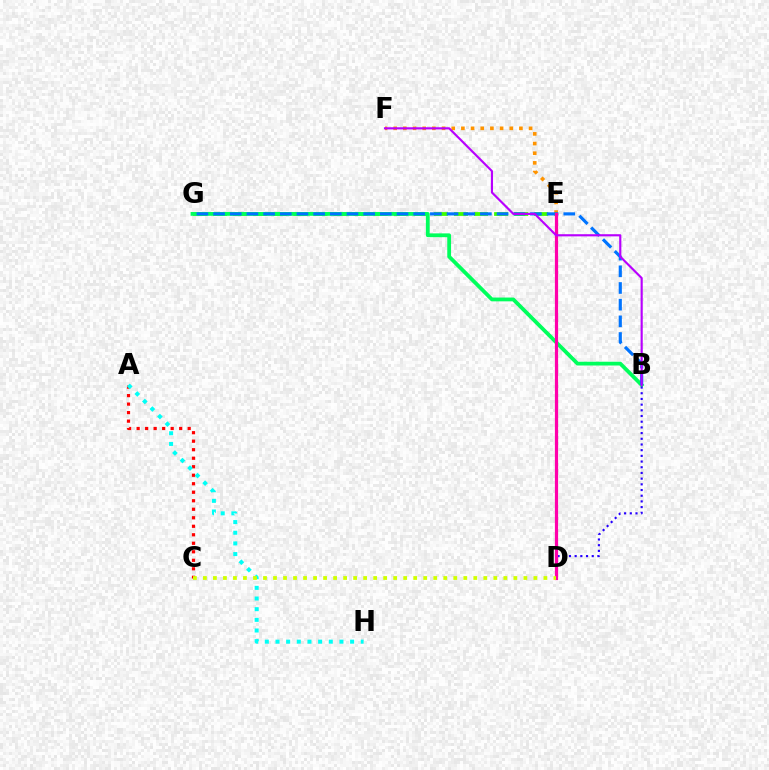{('A', 'C'): [{'color': '#ff0000', 'line_style': 'dotted', 'thickness': 2.31}], ('A', 'H'): [{'color': '#00fff6', 'line_style': 'dotted', 'thickness': 2.9}], ('E', 'G'): [{'color': '#3dff00', 'line_style': 'dashed', 'thickness': 2.73}], ('B', 'G'): [{'color': '#00ff5c', 'line_style': 'solid', 'thickness': 2.73}, {'color': '#0074ff', 'line_style': 'dashed', 'thickness': 2.27}], ('E', 'F'): [{'color': '#ff9400', 'line_style': 'dotted', 'thickness': 2.63}], ('B', 'D'): [{'color': '#2500ff', 'line_style': 'dotted', 'thickness': 1.55}], ('D', 'E'): [{'color': '#ff00ac', 'line_style': 'solid', 'thickness': 2.31}], ('B', 'F'): [{'color': '#b900ff', 'line_style': 'solid', 'thickness': 1.55}], ('C', 'D'): [{'color': '#d1ff00', 'line_style': 'dotted', 'thickness': 2.72}]}